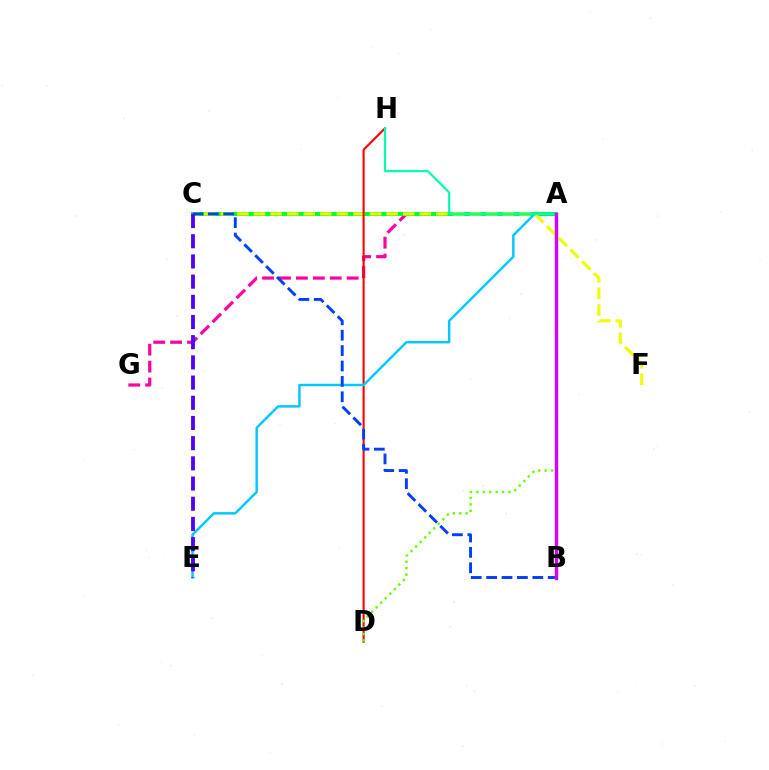{('A', 'G'): [{'color': '#ff00a0', 'line_style': 'dashed', 'thickness': 2.3}], ('A', 'C'): [{'color': '#00ff27', 'line_style': 'solid', 'thickness': 2.83}], ('C', 'F'): [{'color': '#eeff00', 'line_style': 'dashed', 'thickness': 2.25}], ('D', 'H'): [{'color': '#ff0000', 'line_style': 'solid', 'thickness': 1.51}], ('A', 'B'): [{'color': '#ff8800', 'line_style': 'dashed', 'thickness': 1.99}, {'color': '#d600ff', 'line_style': 'solid', 'thickness': 2.45}], ('A', 'E'): [{'color': '#00c7ff', 'line_style': 'solid', 'thickness': 1.75}], ('C', 'E'): [{'color': '#4f00ff', 'line_style': 'dashed', 'thickness': 2.74}], ('B', 'C'): [{'color': '#003fff', 'line_style': 'dashed', 'thickness': 2.09}], ('A', 'H'): [{'color': '#00ffaf', 'line_style': 'solid', 'thickness': 1.56}], ('A', 'D'): [{'color': '#66ff00', 'line_style': 'dotted', 'thickness': 1.75}]}